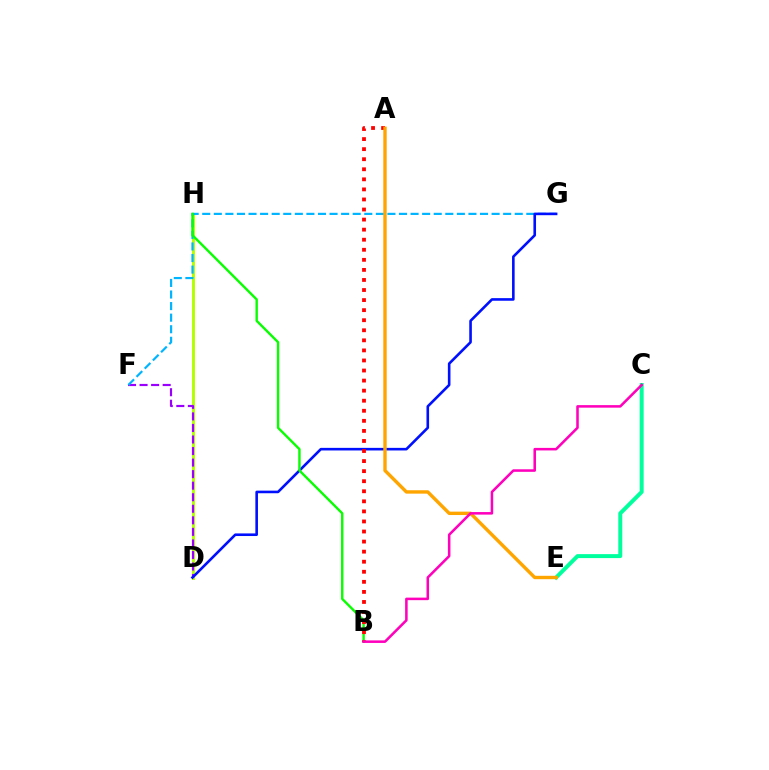{('D', 'H'): [{'color': '#b3ff00', 'line_style': 'solid', 'thickness': 2.11}], ('D', 'F'): [{'color': '#9b00ff', 'line_style': 'dashed', 'thickness': 1.57}], ('F', 'G'): [{'color': '#00b5ff', 'line_style': 'dashed', 'thickness': 1.57}], ('D', 'G'): [{'color': '#0010ff', 'line_style': 'solid', 'thickness': 1.88}], ('B', 'H'): [{'color': '#08ff00', 'line_style': 'solid', 'thickness': 1.73}], ('A', 'B'): [{'color': '#ff0000', 'line_style': 'dotted', 'thickness': 2.73}], ('C', 'E'): [{'color': '#00ff9d', 'line_style': 'solid', 'thickness': 2.86}], ('A', 'E'): [{'color': '#ffa500', 'line_style': 'solid', 'thickness': 2.44}], ('B', 'C'): [{'color': '#ff00bd', 'line_style': 'solid', 'thickness': 1.83}]}